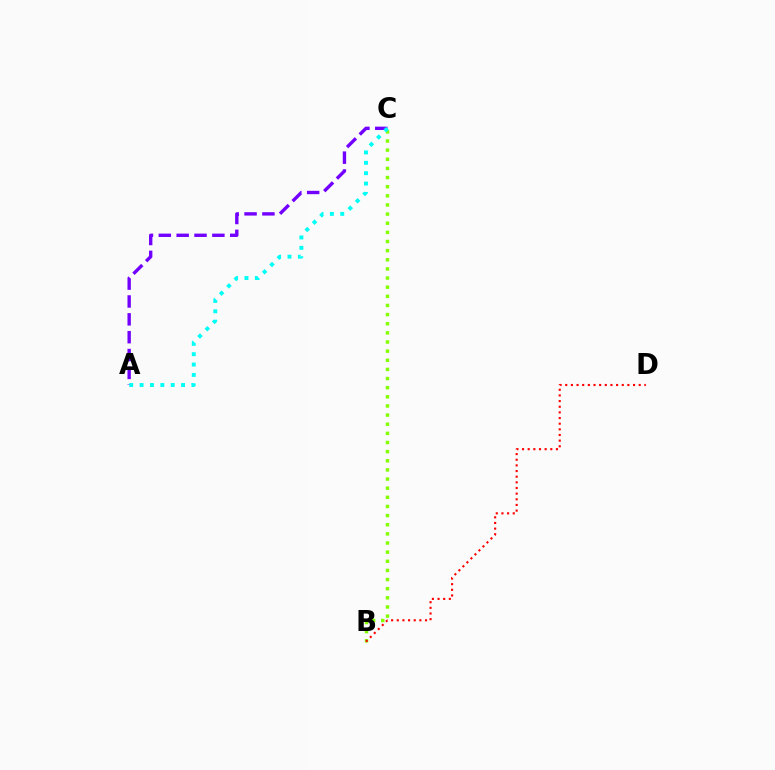{('B', 'C'): [{'color': '#84ff00', 'line_style': 'dotted', 'thickness': 2.48}], ('A', 'C'): [{'color': '#7200ff', 'line_style': 'dashed', 'thickness': 2.43}, {'color': '#00fff6', 'line_style': 'dotted', 'thickness': 2.82}], ('B', 'D'): [{'color': '#ff0000', 'line_style': 'dotted', 'thickness': 1.54}]}